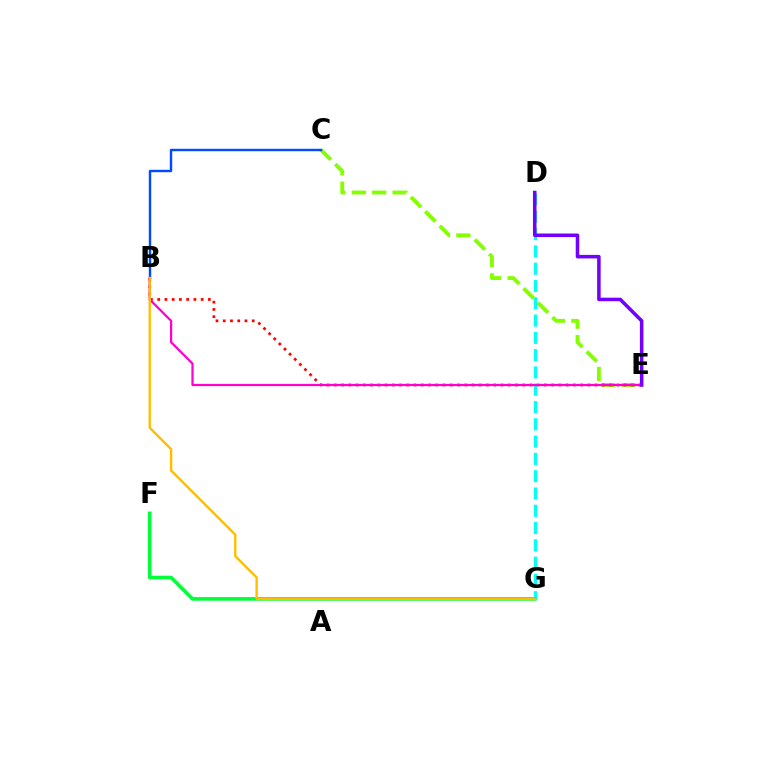{('D', 'G'): [{'color': '#00fff6', 'line_style': 'dashed', 'thickness': 2.35}], ('F', 'G'): [{'color': '#00ff39', 'line_style': 'solid', 'thickness': 2.58}], ('C', 'E'): [{'color': '#84ff00', 'line_style': 'dashed', 'thickness': 2.77}], ('B', 'C'): [{'color': '#004bff', 'line_style': 'solid', 'thickness': 1.74}], ('B', 'E'): [{'color': '#ff0000', 'line_style': 'dotted', 'thickness': 1.97}, {'color': '#ff00cf', 'line_style': 'solid', 'thickness': 1.6}], ('B', 'G'): [{'color': '#ffbd00', 'line_style': 'solid', 'thickness': 1.71}], ('D', 'E'): [{'color': '#7200ff', 'line_style': 'solid', 'thickness': 2.55}]}